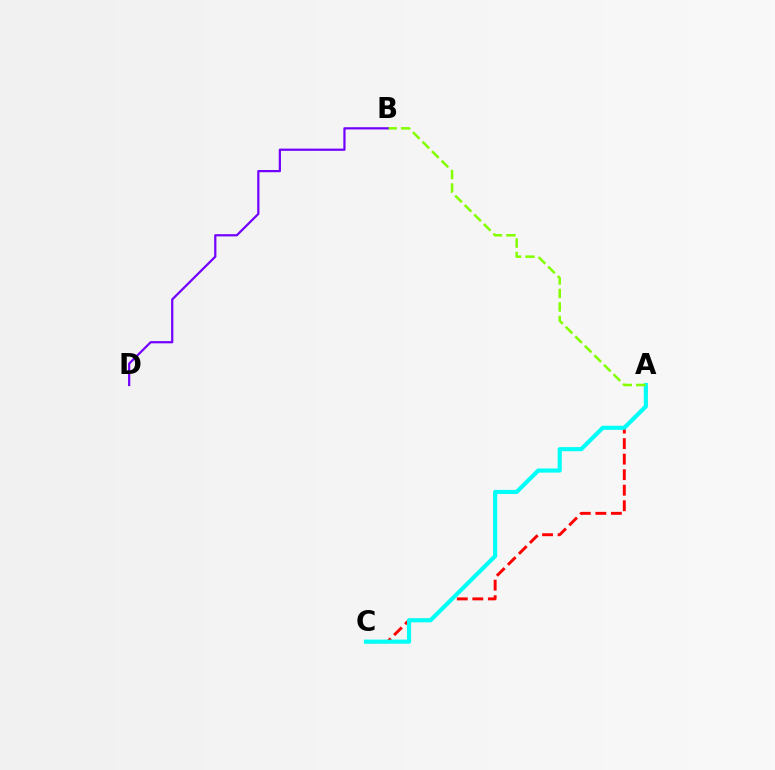{('A', 'C'): [{'color': '#ff0000', 'line_style': 'dashed', 'thickness': 2.11}, {'color': '#00fff6', 'line_style': 'solid', 'thickness': 2.98}], ('A', 'B'): [{'color': '#84ff00', 'line_style': 'dashed', 'thickness': 1.83}], ('B', 'D'): [{'color': '#7200ff', 'line_style': 'solid', 'thickness': 1.6}]}